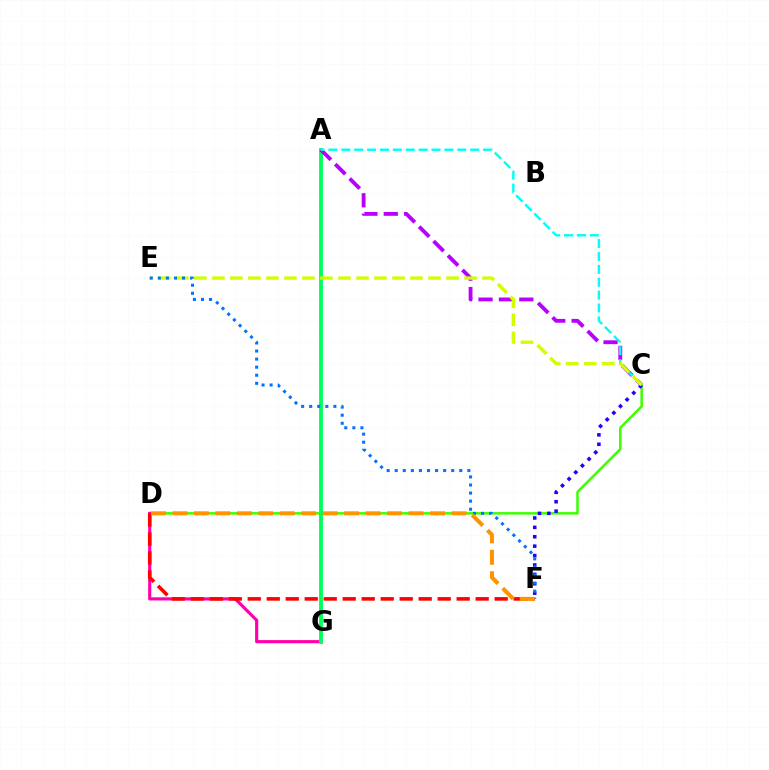{('C', 'D'): [{'color': '#3dff00', 'line_style': 'solid', 'thickness': 1.81}], ('D', 'G'): [{'color': '#ff00ac', 'line_style': 'solid', 'thickness': 2.26}], ('C', 'F'): [{'color': '#2500ff', 'line_style': 'dotted', 'thickness': 2.55}], ('A', 'G'): [{'color': '#00ff5c', 'line_style': 'solid', 'thickness': 2.77}], ('A', 'C'): [{'color': '#b900ff', 'line_style': 'dashed', 'thickness': 2.77}, {'color': '#00fff6', 'line_style': 'dashed', 'thickness': 1.75}], ('C', 'E'): [{'color': '#d1ff00', 'line_style': 'dashed', 'thickness': 2.45}], ('D', 'F'): [{'color': '#ff0000', 'line_style': 'dashed', 'thickness': 2.58}, {'color': '#ff9400', 'line_style': 'dashed', 'thickness': 2.92}], ('E', 'F'): [{'color': '#0074ff', 'line_style': 'dotted', 'thickness': 2.19}]}